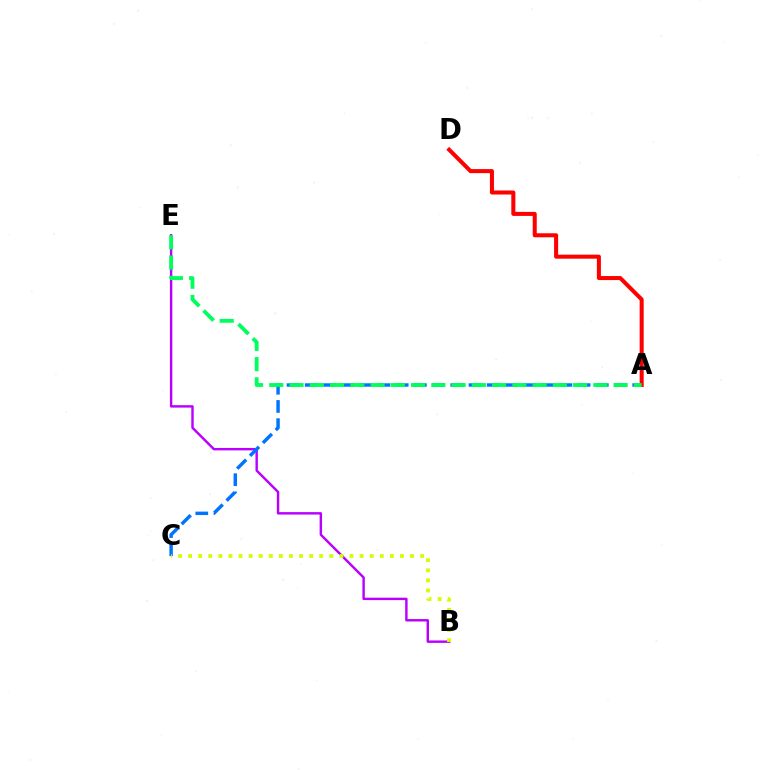{('B', 'E'): [{'color': '#b900ff', 'line_style': 'solid', 'thickness': 1.74}], ('A', 'C'): [{'color': '#0074ff', 'line_style': 'dashed', 'thickness': 2.47}], ('A', 'D'): [{'color': '#ff0000', 'line_style': 'solid', 'thickness': 2.91}], ('A', 'E'): [{'color': '#00ff5c', 'line_style': 'dashed', 'thickness': 2.75}], ('B', 'C'): [{'color': '#d1ff00', 'line_style': 'dotted', 'thickness': 2.74}]}